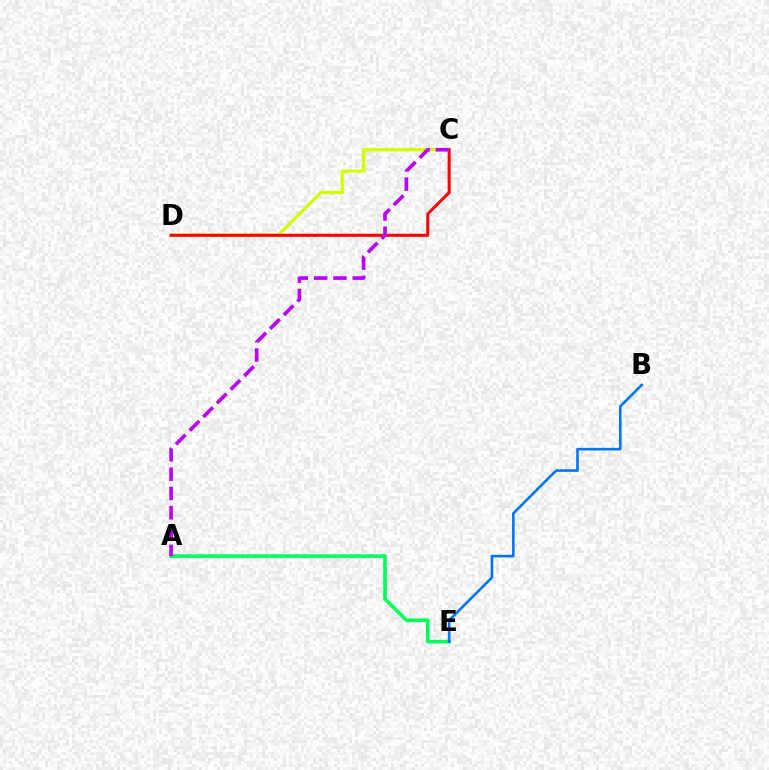{('A', 'E'): [{'color': '#00ff5c', 'line_style': 'solid', 'thickness': 2.61}], ('C', 'D'): [{'color': '#d1ff00', 'line_style': 'solid', 'thickness': 2.37}, {'color': '#ff0000', 'line_style': 'solid', 'thickness': 2.19}], ('B', 'E'): [{'color': '#0074ff', 'line_style': 'solid', 'thickness': 1.89}], ('A', 'C'): [{'color': '#b900ff', 'line_style': 'dashed', 'thickness': 2.62}]}